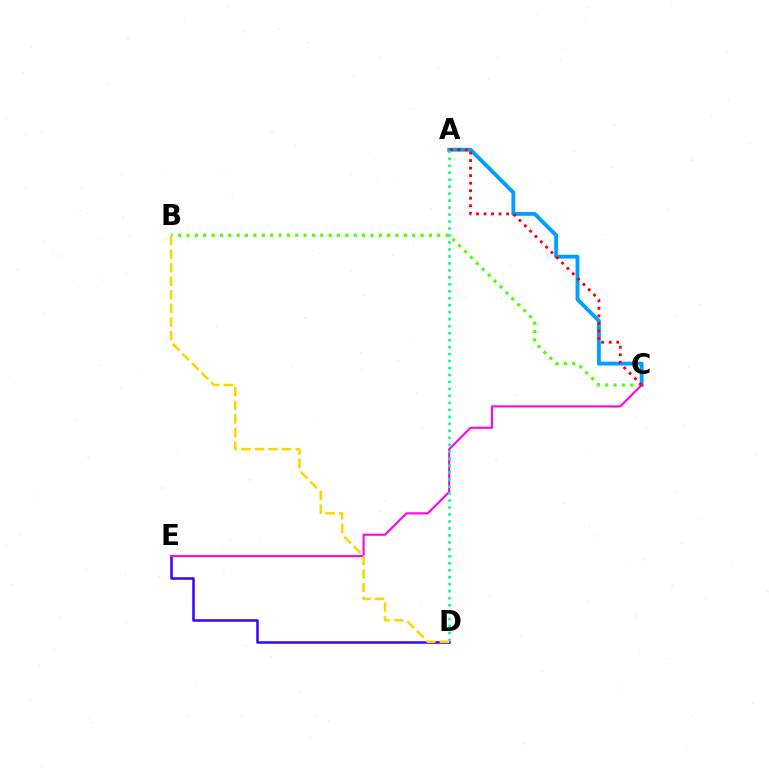{('D', 'E'): [{'color': '#3700ff', 'line_style': 'solid', 'thickness': 1.81}], ('A', 'C'): [{'color': '#009eff', 'line_style': 'solid', 'thickness': 2.78}, {'color': '#ff0000', 'line_style': 'dotted', 'thickness': 2.05}], ('B', 'C'): [{'color': '#4fff00', 'line_style': 'dotted', 'thickness': 2.27}], ('C', 'E'): [{'color': '#ff00ed', 'line_style': 'solid', 'thickness': 1.51}], ('A', 'D'): [{'color': '#00ff86', 'line_style': 'dotted', 'thickness': 1.89}], ('B', 'D'): [{'color': '#ffd500', 'line_style': 'dashed', 'thickness': 1.85}]}